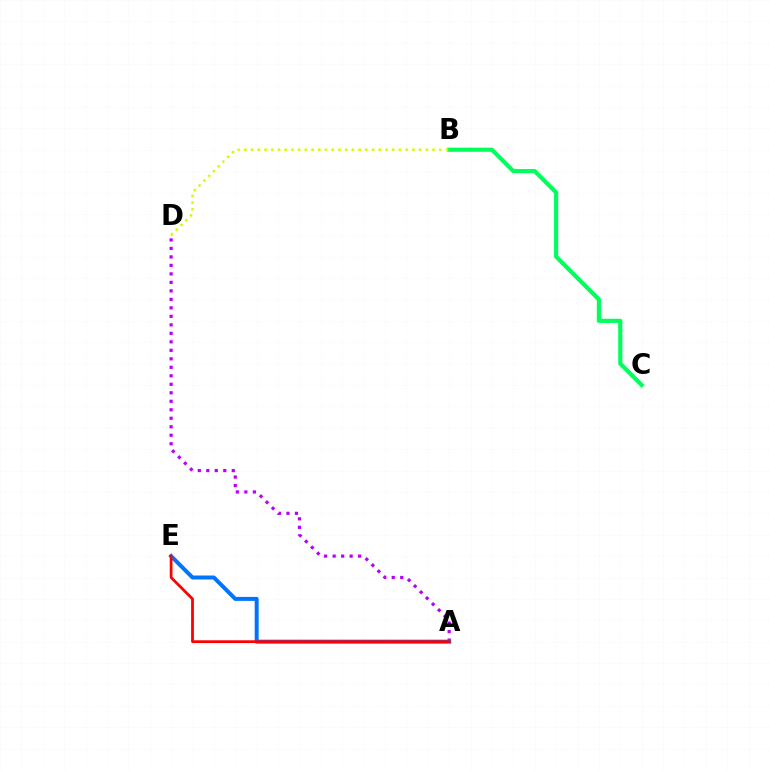{('A', 'D'): [{'color': '#b900ff', 'line_style': 'dotted', 'thickness': 2.31}], ('A', 'E'): [{'color': '#0074ff', 'line_style': 'solid', 'thickness': 2.87}, {'color': '#ff0000', 'line_style': 'solid', 'thickness': 1.99}], ('B', 'C'): [{'color': '#00ff5c', 'line_style': 'solid', 'thickness': 2.98}], ('B', 'D'): [{'color': '#d1ff00', 'line_style': 'dotted', 'thickness': 1.83}]}